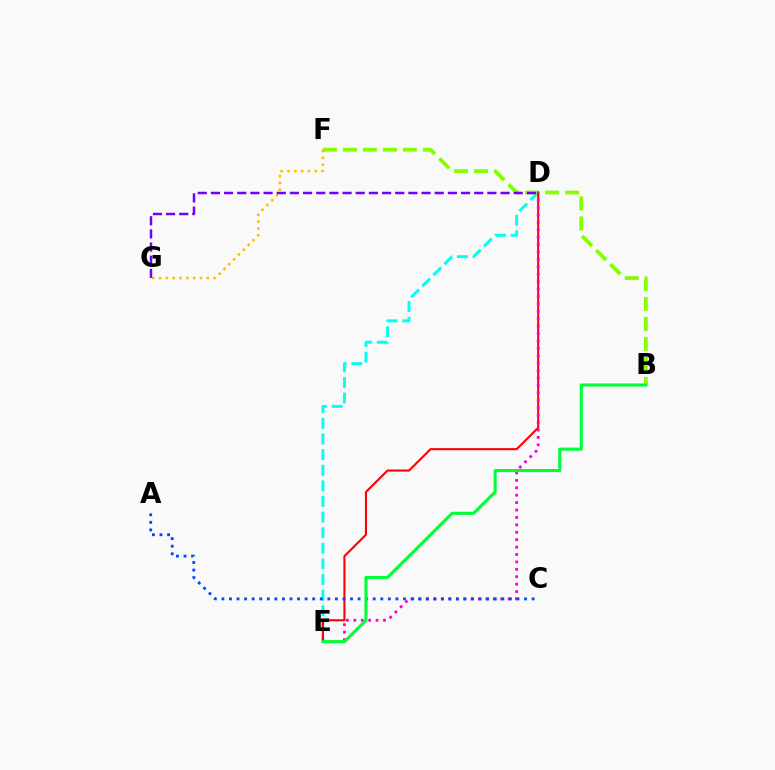{('D', 'E'): [{'color': '#00fff6', 'line_style': 'dashed', 'thickness': 2.12}, {'color': '#ff0000', 'line_style': 'solid', 'thickness': 1.52}, {'color': '#ff00cf', 'line_style': 'dotted', 'thickness': 2.01}], ('B', 'F'): [{'color': '#84ff00', 'line_style': 'dashed', 'thickness': 2.72}], ('F', 'G'): [{'color': '#ffbd00', 'line_style': 'dotted', 'thickness': 1.85}], ('D', 'G'): [{'color': '#7200ff', 'line_style': 'dashed', 'thickness': 1.79}], ('A', 'C'): [{'color': '#004bff', 'line_style': 'dotted', 'thickness': 2.06}], ('B', 'E'): [{'color': '#00ff39', 'line_style': 'solid', 'thickness': 2.23}]}